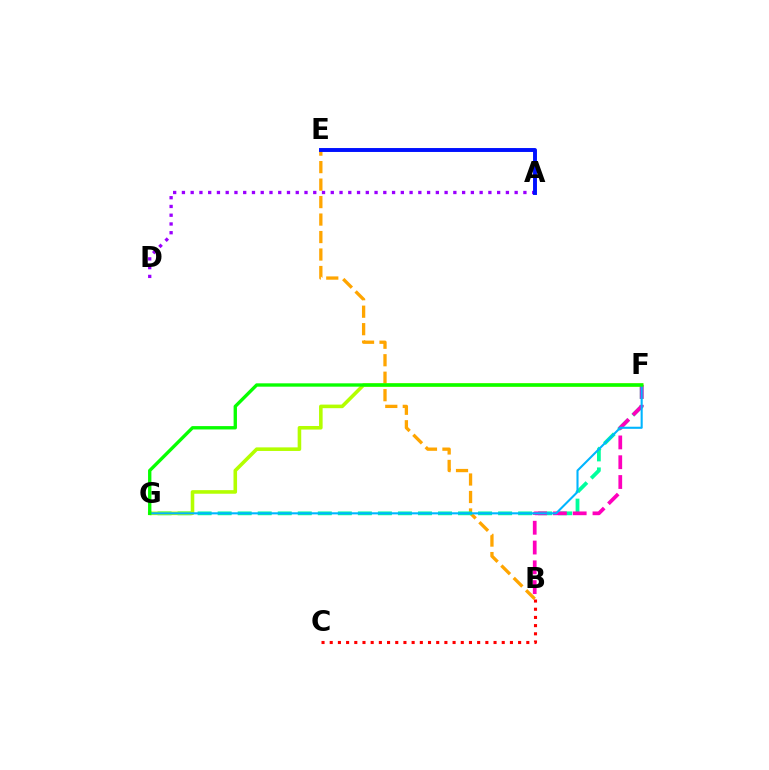{('B', 'E'): [{'color': '#ffa500', 'line_style': 'dashed', 'thickness': 2.37}], ('F', 'G'): [{'color': '#00ff9d', 'line_style': 'dashed', 'thickness': 2.72}, {'color': '#b3ff00', 'line_style': 'solid', 'thickness': 2.58}, {'color': '#00b5ff', 'line_style': 'solid', 'thickness': 1.51}, {'color': '#08ff00', 'line_style': 'solid', 'thickness': 2.41}], ('A', 'D'): [{'color': '#9b00ff', 'line_style': 'dotted', 'thickness': 2.38}], ('B', 'F'): [{'color': '#ff00bd', 'line_style': 'dashed', 'thickness': 2.69}], ('B', 'C'): [{'color': '#ff0000', 'line_style': 'dotted', 'thickness': 2.23}], ('A', 'E'): [{'color': '#0010ff', 'line_style': 'solid', 'thickness': 2.82}]}